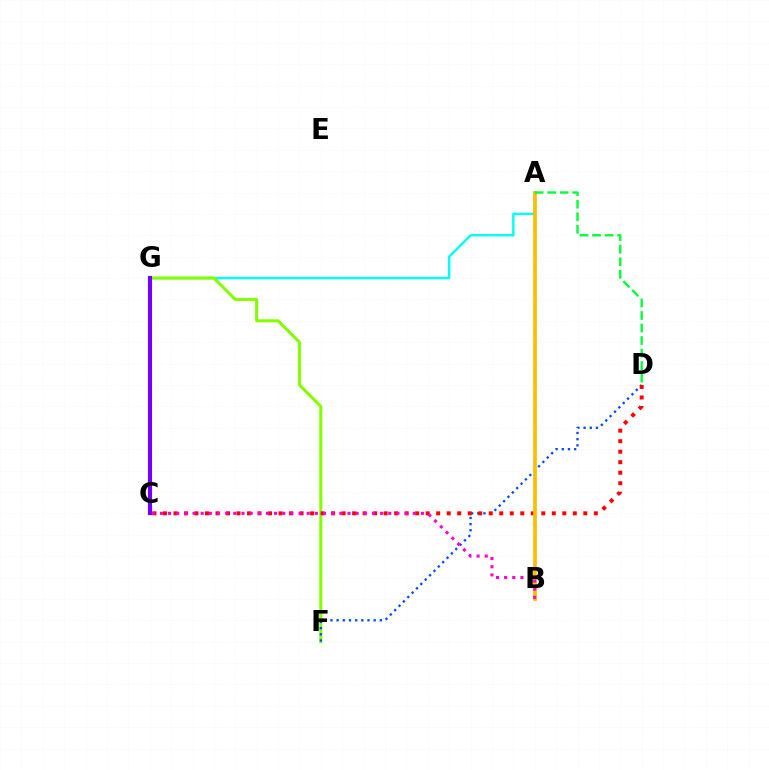{('A', 'G'): [{'color': '#00fff6', 'line_style': 'solid', 'thickness': 1.73}], ('F', 'G'): [{'color': '#84ff00', 'line_style': 'solid', 'thickness': 2.2}], ('D', 'F'): [{'color': '#004bff', 'line_style': 'dotted', 'thickness': 1.68}], ('C', 'D'): [{'color': '#ff0000', 'line_style': 'dotted', 'thickness': 2.86}], ('A', 'B'): [{'color': '#ffbd00', 'line_style': 'solid', 'thickness': 2.66}], ('B', 'C'): [{'color': '#ff00cf', 'line_style': 'dotted', 'thickness': 2.22}], ('C', 'G'): [{'color': '#7200ff', 'line_style': 'solid', 'thickness': 2.97}], ('A', 'D'): [{'color': '#00ff39', 'line_style': 'dashed', 'thickness': 1.7}]}